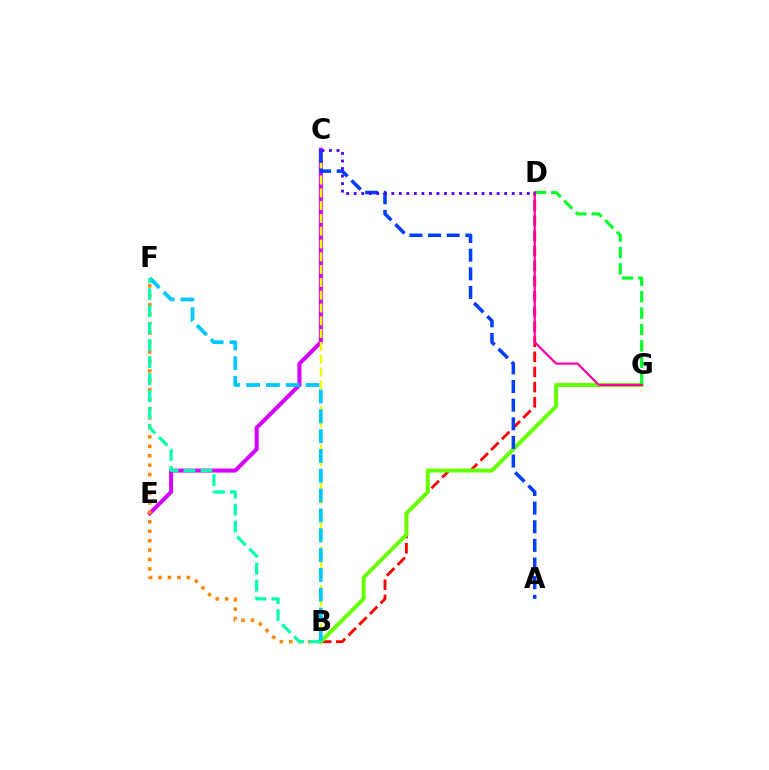{('B', 'D'): [{'color': '#ff0000', 'line_style': 'dashed', 'thickness': 2.05}], ('C', 'E'): [{'color': '#d600ff', 'line_style': 'solid', 'thickness': 2.89}], ('B', 'G'): [{'color': '#66ff00', 'line_style': 'solid', 'thickness': 2.85}], ('B', 'F'): [{'color': '#ff8800', 'line_style': 'dotted', 'thickness': 2.56}, {'color': '#00c7ff', 'line_style': 'dashed', 'thickness': 2.69}, {'color': '#00ffaf', 'line_style': 'dashed', 'thickness': 2.3}], ('B', 'C'): [{'color': '#eeff00', 'line_style': 'dashed', 'thickness': 1.74}], ('D', 'G'): [{'color': '#00ff27', 'line_style': 'dashed', 'thickness': 2.23}, {'color': '#ff00a0', 'line_style': 'solid', 'thickness': 1.6}], ('A', 'C'): [{'color': '#003fff', 'line_style': 'dashed', 'thickness': 2.53}], ('C', 'D'): [{'color': '#4f00ff', 'line_style': 'dotted', 'thickness': 2.04}]}